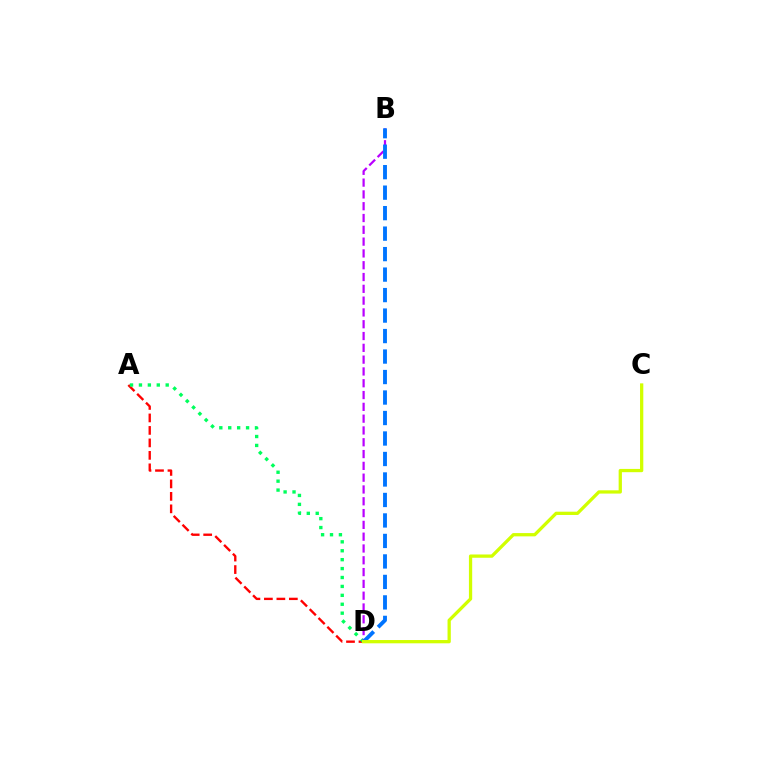{('A', 'D'): [{'color': '#ff0000', 'line_style': 'dashed', 'thickness': 1.7}, {'color': '#00ff5c', 'line_style': 'dotted', 'thickness': 2.42}], ('B', 'D'): [{'color': '#b900ff', 'line_style': 'dashed', 'thickness': 1.6}, {'color': '#0074ff', 'line_style': 'dashed', 'thickness': 2.78}], ('C', 'D'): [{'color': '#d1ff00', 'line_style': 'solid', 'thickness': 2.36}]}